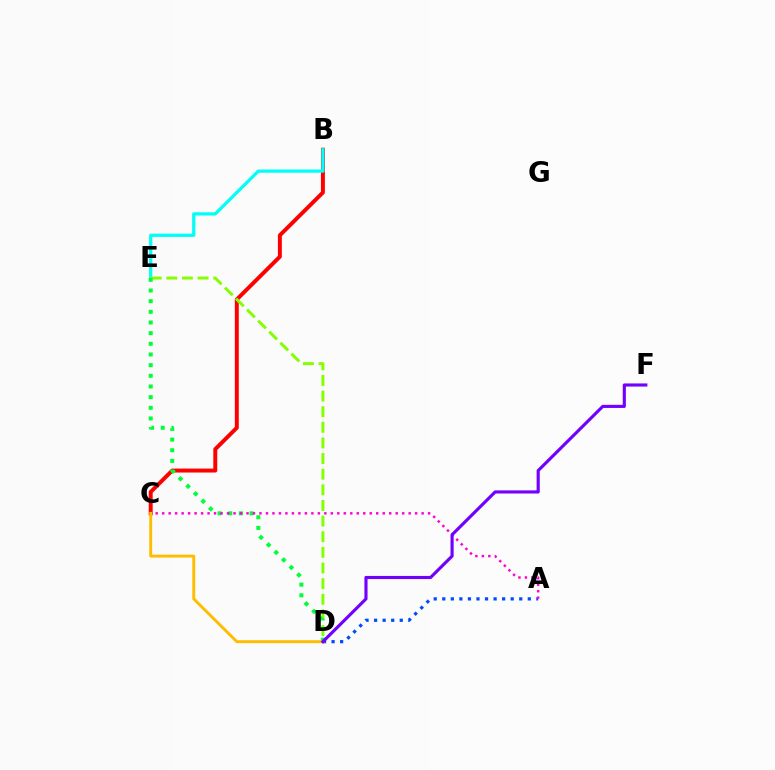{('B', 'C'): [{'color': '#ff0000', 'line_style': 'solid', 'thickness': 2.85}], ('A', 'D'): [{'color': '#004bff', 'line_style': 'dotted', 'thickness': 2.32}], ('B', 'E'): [{'color': '#00fff6', 'line_style': 'solid', 'thickness': 2.34}], ('D', 'E'): [{'color': '#84ff00', 'line_style': 'dashed', 'thickness': 2.12}, {'color': '#00ff39', 'line_style': 'dotted', 'thickness': 2.9}], ('A', 'C'): [{'color': '#ff00cf', 'line_style': 'dotted', 'thickness': 1.76}], ('C', 'D'): [{'color': '#ffbd00', 'line_style': 'solid', 'thickness': 2.1}], ('D', 'F'): [{'color': '#7200ff', 'line_style': 'solid', 'thickness': 2.26}]}